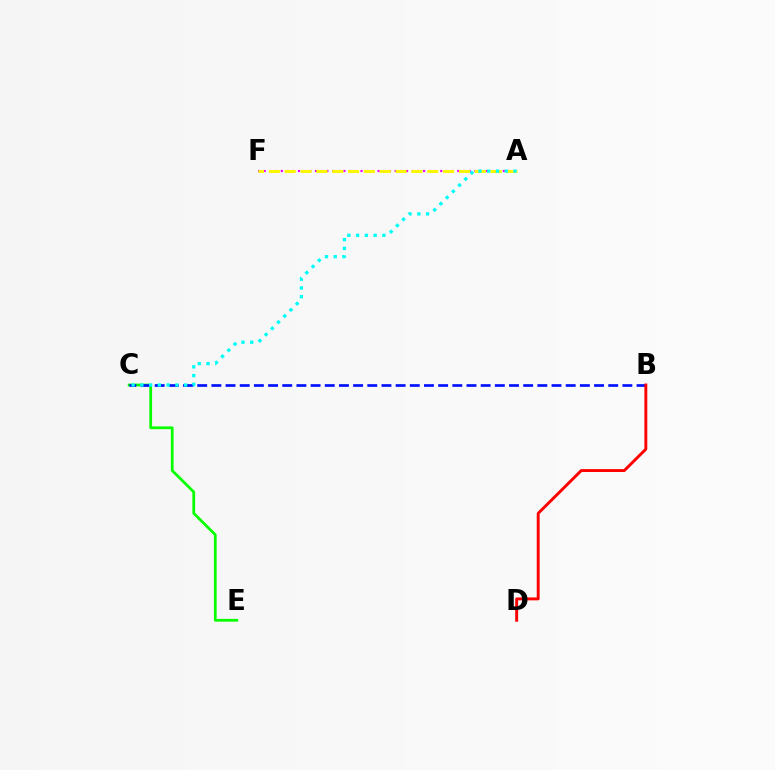{('A', 'F'): [{'color': '#ee00ff', 'line_style': 'dotted', 'thickness': 1.55}, {'color': '#fcf500', 'line_style': 'dashed', 'thickness': 2.15}], ('C', 'E'): [{'color': '#08ff00', 'line_style': 'solid', 'thickness': 1.99}], ('B', 'C'): [{'color': '#0010ff', 'line_style': 'dashed', 'thickness': 1.93}], ('B', 'D'): [{'color': '#ff0000', 'line_style': 'solid', 'thickness': 2.1}], ('A', 'C'): [{'color': '#00fff6', 'line_style': 'dotted', 'thickness': 2.38}]}